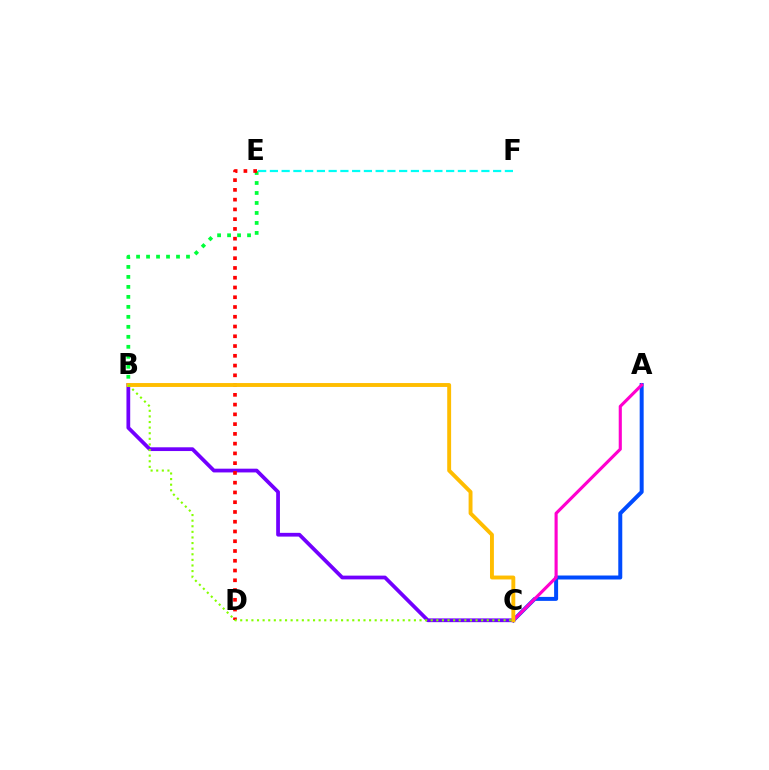{('A', 'C'): [{'color': '#004bff', 'line_style': 'solid', 'thickness': 2.87}, {'color': '#ff00cf', 'line_style': 'solid', 'thickness': 2.25}], ('B', 'C'): [{'color': '#7200ff', 'line_style': 'solid', 'thickness': 2.7}, {'color': '#ffbd00', 'line_style': 'solid', 'thickness': 2.81}, {'color': '#84ff00', 'line_style': 'dotted', 'thickness': 1.52}], ('B', 'E'): [{'color': '#00ff39', 'line_style': 'dotted', 'thickness': 2.71}], ('D', 'E'): [{'color': '#ff0000', 'line_style': 'dotted', 'thickness': 2.65}], ('E', 'F'): [{'color': '#00fff6', 'line_style': 'dashed', 'thickness': 1.6}]}